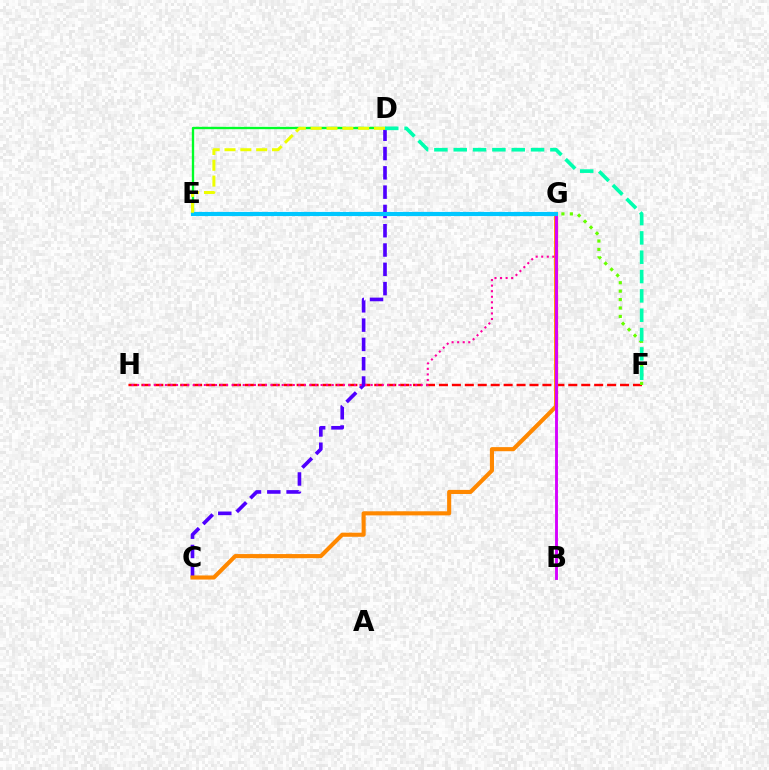{('E', 'G'): [{'color': '#003fff', 'line_style': 'dotted', 'thickness': 1.53}, {'color': '#00c7ff', 'line_style': 'solid', 'thickness': 2.97}], ('F', 'H'): [{'color': '#ff0000', 'line_style': 'dashed', 'thickness': 1.76}], ('C', 'D'): [{'color': '#4f00ff', 'line_style': 'dashed', 'thickness': 2.62}], ('D', 'E'): [{'color': '#00ff27', 'line_style': 'solid', 'thickness': 1.69}, {'color': '#eeff00', 'line_style': 'dashed', 'thickness': 2.15}], ('C', 'G'): [{'color': '#ff8800', 'line_style': 'solid', 'thickness': 2.95}], ('F', 'G'): [{'color': '#66ff00', 'line_style': 'dotted', 'thickness': 2.29}], ('G', 'H'): [{'color': '#ff00a0', 'line_style': 'dotted', 'thickness': 1.51}], ('D', 'F'): [{'color': '#00ffaf', 'line_style': 'dashed', 'thickness': 2.63}], ('B', 'G'): [{'color': '#d600ff', 'line_style': 'solid', 'thickness': 2.07}]}